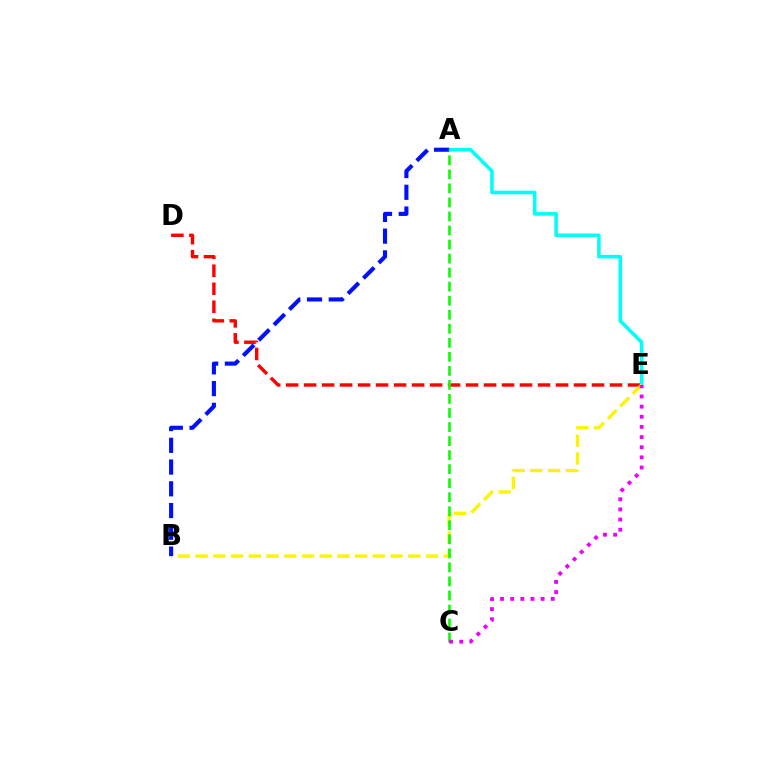{('D', 'E'): [{'color': '#ff0000', 'line_style': 'dashed', 'thickness': 2.44}], ('A', 'E'): [{'color': '#00fff6', 'line_style': 'solid', 'thickness': 2.57}], ('B', 'E'): [{'color': '#fcf500', 'line_style': 'dashed', 'thickness': 2.41}], ('A', 'B'): [{'color': '#0010ff', 'line_style': 'dashed', 'thickness': 2.95}], ('A', 'C'): [{'color': '#08ff00', 'line_style': 'dashed', 'thickness': 1.91}], ('C', 'E'): [{'color': '#ee00ff', 'line_style': 'dotted', 'thickness': 2.76}]}